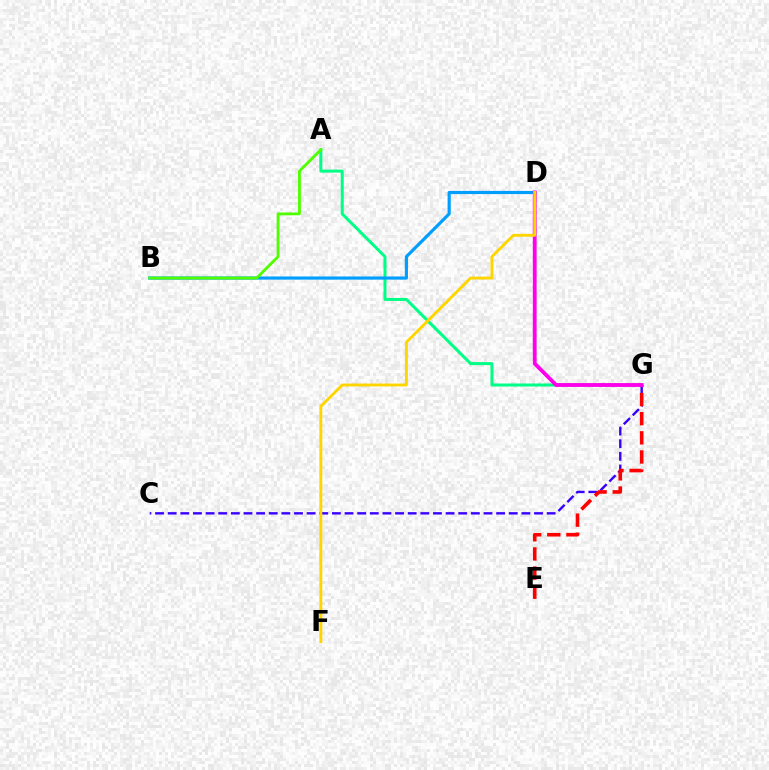{('C', 'G'): [{'color': '#3700ff', 'line_style': 'dashed', 'thickness': 1.72}], ('E', 'G'): [{'color': '#ff0000', 'line_style': 'dashed', 'thickness': 2.6}], ('A', 'G'): [{'color': '#00ff86', 'line_style': 'solid', 'thickness': 2.17}], ('B', 'D'): [{'color': '#009eff', 'line_style': 'solid', 'thickness': 2.27}], ('A', 'B'): [{'color': '#4fff00', 'line_style': 'solid', 'thickness': 2.03}], ('D', 'G'): [{'color': '#ff00ed', 'line_style': 'solid', 'thickness': 2.76}], ('D', 'F'): [{'color': '#ffd500', 'line_style': 'solid', 'thickness': 2.08}]}